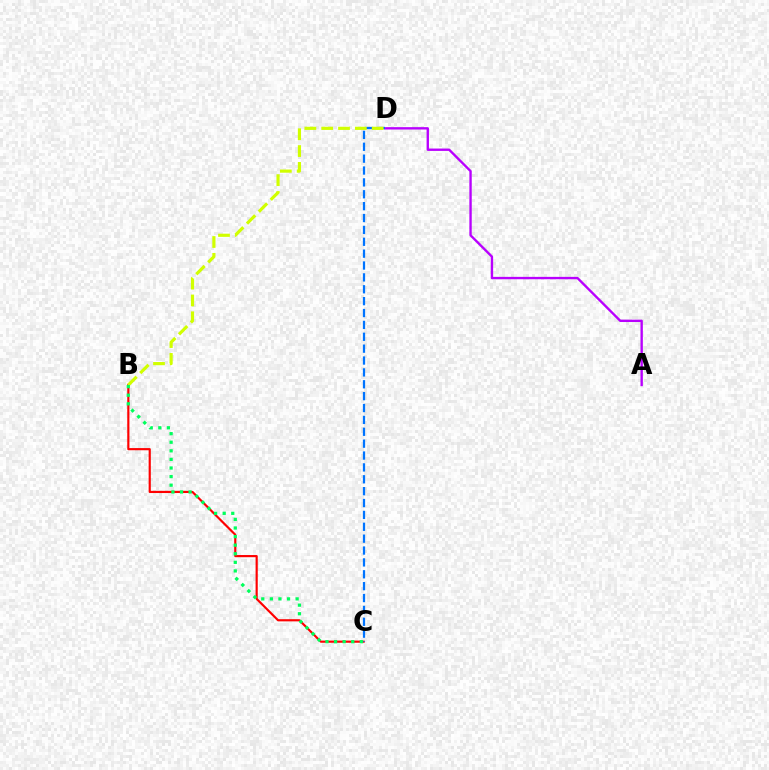{('B', 'C'): [{'color': '#ff0000', 'line_style': 'solid', 'thickness': 1.56}, {'color': '#00ff5c', 'line_style': 'dotted', 'thickness': 2.33}], ('A', 'D'): [{'color': '#b900ff', 'line_style': 'solid', 'thickness': 1.7}], ('C', 'D'): [{'color': '#0074ff', 'line_style': 'dashed', 'thickness': 1.61}], ('B', 'D'): [{'color': '#d1ff00', 'line_style': 'dashed', 'thickness': 2.29}]}